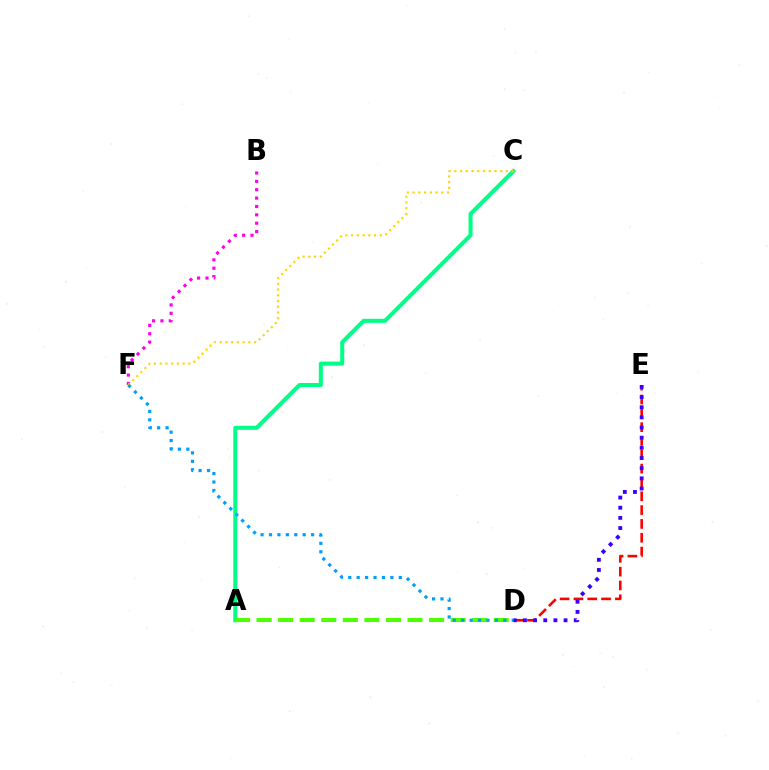{('A', 'C'): [{'color': '#00ff86', 'line_style': 'solid', 'thickness': 2.91}], ('D', 'E'): [{'color': '#ff0000', 'line_style': 'dashed', 'thickness': 1.88}, {'color': '#3700ff', 'line_style': 'dotted', 'thickness': 2.76}], ('A', 'D'): [{'color': '#4fff00', 'line_style': 'dashed', 'thickness': 2.93}], ('B', 'F'): [{'color': '#ff00ed', 'line_style': 'dotted', 'thickness': 2.27}], ('C', 'F'): [{'color': '#ffd500', 'line_style': 'dotted', 'thickness': 1.56}], ('D', 'F'): [{'color': '#009eff', 'line_style': 'dotted', 'thickness': 2.29}]}